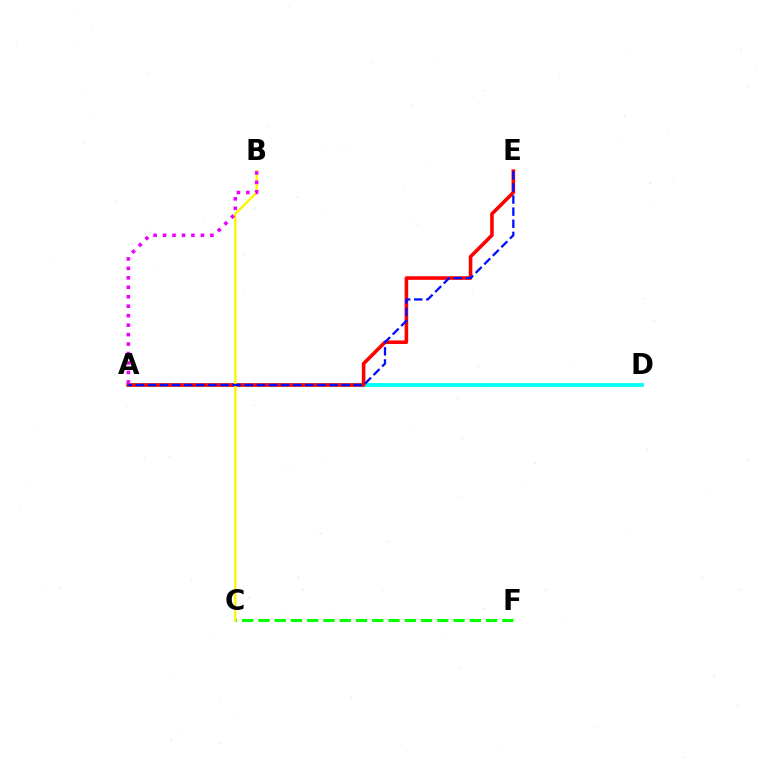{('A', 'D'): [{'color': '#00fff6', 'line_style': 'solid', 'thickness': 2.75}], ('C', 'F'): [{'color': '#08ff00', 'line_style': 'dashed', 'thickness': 2.21}], ('A', 'E'): [{'color': '#ff0000', 'line_style': 'solid', 'thickness': 2.58}, {'color': '#0010ff', 'line_style': 'dashed', 'thickness': 1.64}], ('B', 'C'): [{'color': '#fcf500', 'line_style': 'solid', 'thickness': 1.68}], ('A', 'B'): [{'color': '#ee00ff', 'line_style': 'dotted', 'thickness': 2.57}]}